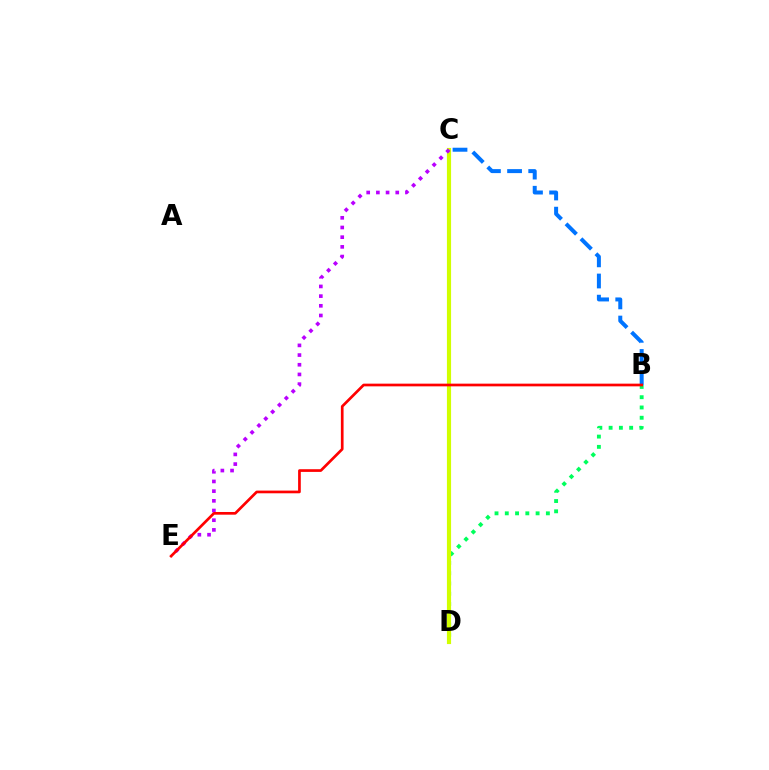{('B', 'C'): [{'color': '#0074ff', 'line_style': 'dashed', 'thickness': 2.87}], ('B', 'D'): [{'color': '#00ff5c', 'line_style': 'dotted', 'thickness': 2.79}], ('C', 'D'): [{'color': '#d1ff00', 'line_style': 'solid', 'thickness': 2.99}], ('C', 'E'): [{'color': '#b900ff', 'line_style': 'dotted', 'thickness': 2.63}], ('B', 'E'): [{'color': '#ff0000', 'line_style': 'solid', 'thickness': 1.94}]}